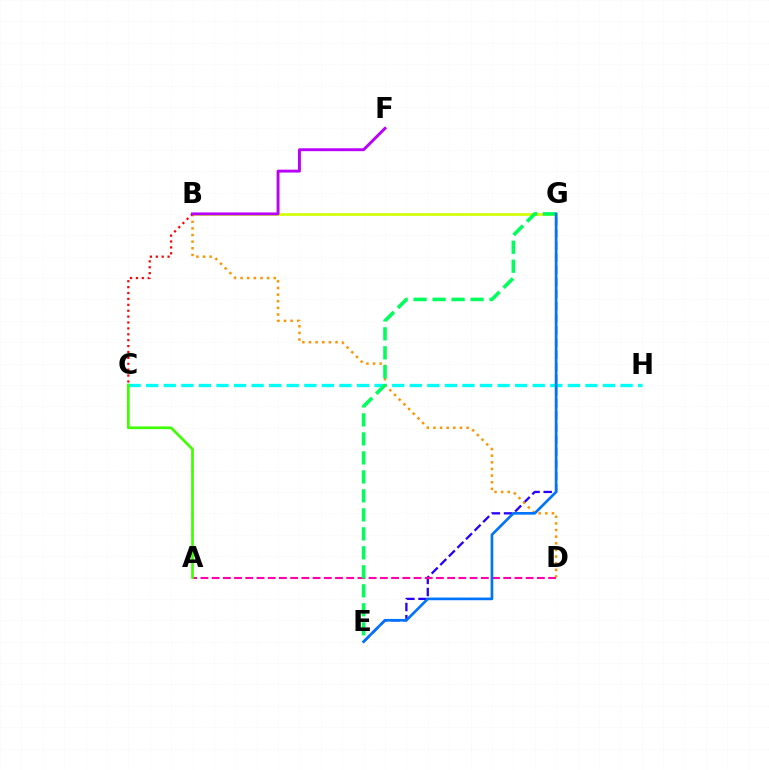{('B', 'G'): [{'color': '#d1ff00', 'line_style': 'solid', 'thickness': 1.91}], ('C', 'H'): [{'color': '#00fff6', 'line_style': 'dashed', 'thickness': 2.39}], ('E', 'G'): [{'color': '#2500ff', 'line_style': 'dashed', 'thickness': 1.65}, {'color': '#00ff5c', 'line_style': 'dashed', 'thickness': 2.58}, {'color': '#0074ff', 'line_style': 'solid', 'thickness': 1.92}], ('A', 'D'): [{'color': '#ff00ac', 'line_style': 'dashed', 'thickness': 1.52}], ('B', 'D'): [{'color': '#ff9400', 'line_style': 'dotted', 'thickness': 1.8}], ('B', 'C'): [{'color': '#ff0000', 'line_style': 'dotted', 'thickness': 1.6}], ('A', 'C'): [{'color': '#3dff00', 'line_style': 'solid', 'thickness': 1.93}], ('B', 'F'): [{'color': '#b900ff', 'line_style': 'solid', 'thickness': 2.09}]}